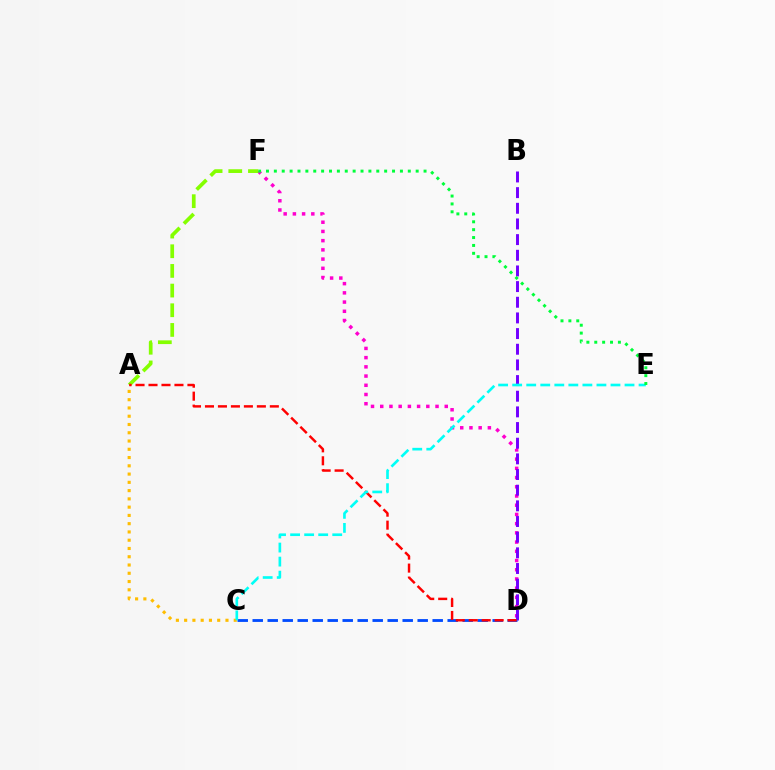{('D', 'F'): [{'color': '#ff00cf', 'line_style': 'dotted', 'thickness': 2.5}], ('B', 'D'): [{'color': '#7200ff', 'line_style': 'dashed', 'thickness': 2.13}], ('A', 'F'): [{'color': '#84ff00', 'line_style': 'dashed', 'thickness': 2.67}], ('A', 'C'): [{'color': '#ffbd00', 'line_style': 'dotted', 'thickness': 2.25}], ('C', 'D'): [{'color': '#004bff', 'line_style': 'dashed', 'thickness': 2.04}], ('A', 'D'): [{'color': '#ff0000', 'line_style': 'dashed', 'thickness': 1.76}], ('C', 'E'): [{'color': '#00fff6', 'line_style': 'dashed', 'thickness': 1.91}], ('E', 'F'): [{'color': '#00ff39', 'line_style': 'dotted', 'thickness': 2.14}]}